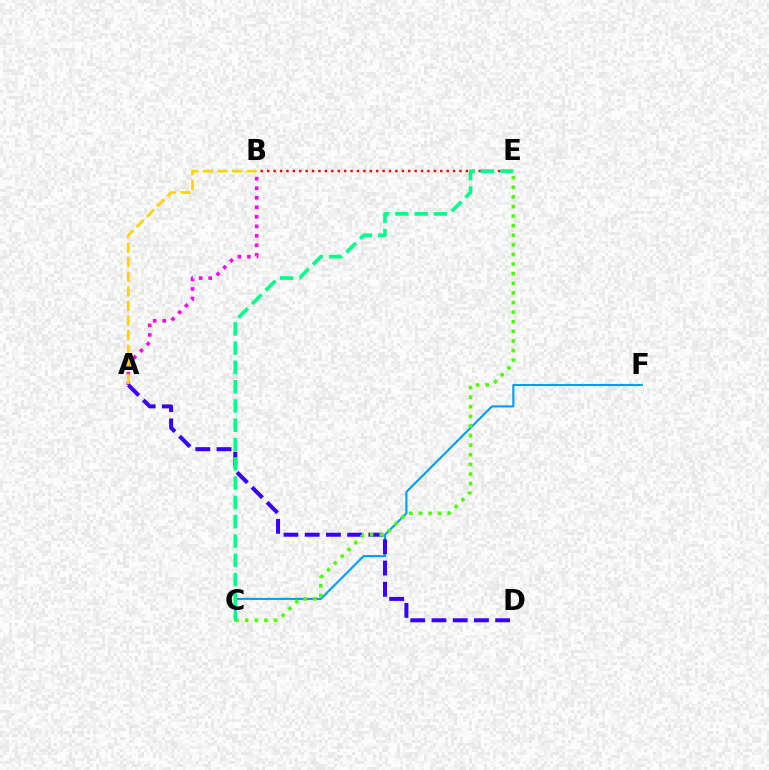{('A', 'B'): [{'color': '#ff00ed', 'line_style': 'dotted', 'thickness': 2.59}, {'color': '#ffd500', 'line_style': 'dashed', 'thickness': 1.98}], ('B', 'E'): [{'color': '#ff0000', 'line_style': 'dotted', 'thickness': 1.74}], ('C', 'F'): [{'color': '#009eff', 'line_style': 'solid', 'thickness': 1.52}], ('A', 'D'): [{'color': '#3700ff', 'line_style': 'dashed', 'thickness': 2.88}], ('C', 'E'): [{'color': '#4fff00', 'line_style': 'dotted', 'thickness': 2.61}, {'color': '#00ff86', 'line_style': 'dashed', 'thickness': 2.62}]}